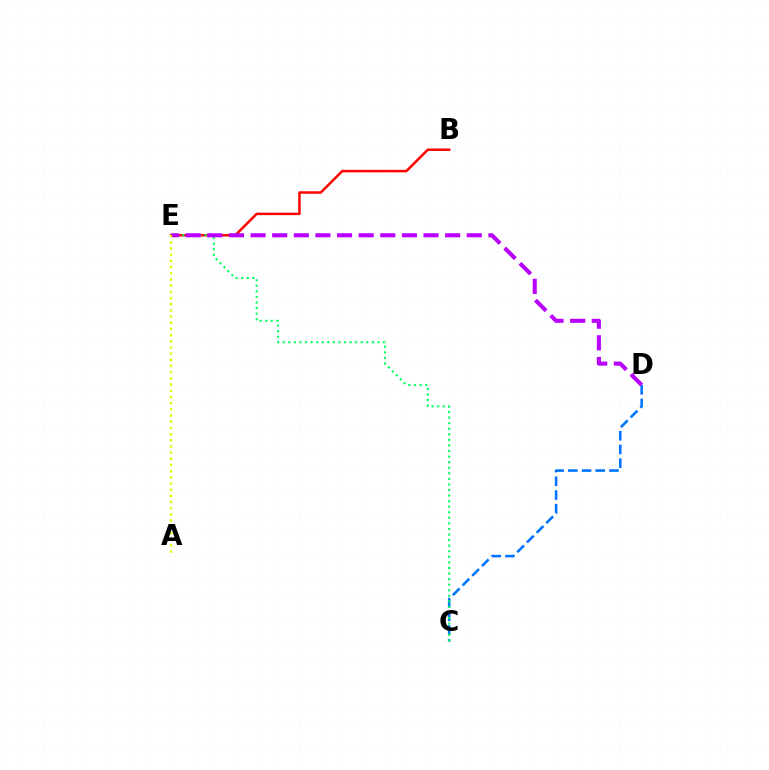{('B', 'E'): [{'color': '#ff0000', 'line_style': 'solid', 'thickness': 1.78}], ('C', 'D'): [{'color': '#0074ff', 'line_style': 'dashed', 'thickness': 1.86}], ('C', 'E'): [{'color': '#00ff5c', 'line_style': 'dotted', 'thickness': 1.51}], ('D', 'E'): [{'color': '#b900ff', 'line_style': 'dashed', 'thickness': 2.94}], ('A', 'E'): [{'color': '#d1ff00', 'line_style': 'dotted', 'thickness': 1.68}]}